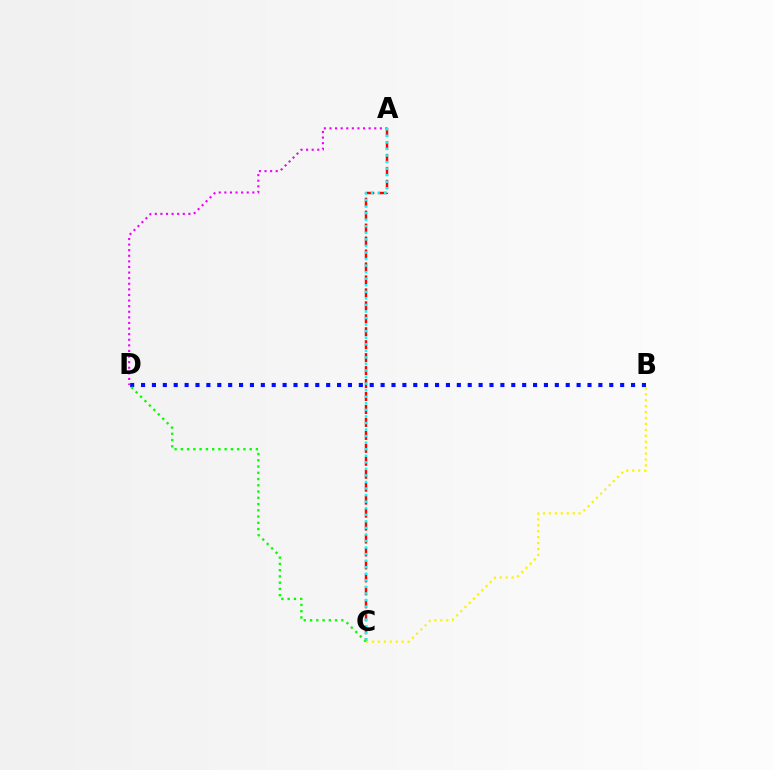{('B', 'D'): [{'color': '#0010ff', 'line_style': 'dotted', 'thickness': 2.96}], ('A', 'C'): [{'color': '#ff0000', 'line_style': 'dashed', 'thickness': 1.76}, {'color': '#00fff6', 'line_style': 'dotted', 'thickness': 1.78}], ('C', 'D'): [{'color': '#08ff00', 'line_style': 'dotted', 'thickness': 1.7}], ('B', 'C'): [{'color': '#fcf500', 'line_style': 'dotted', 'thickness': 1.61}], ('A', 'D'): [{'color': '#ee00ff', 'line_style': 'dotted', 'thickness': 1.52}]}